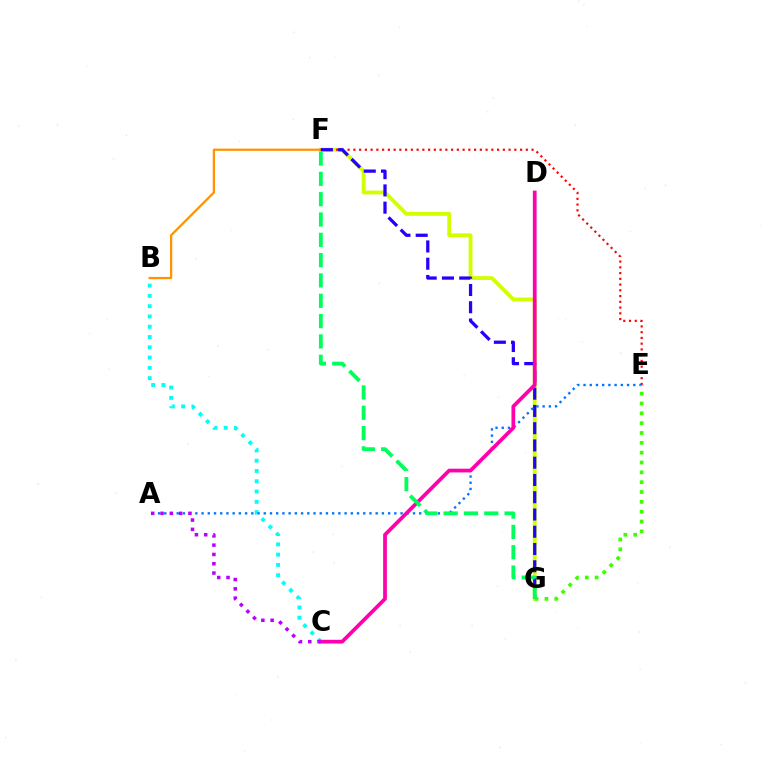{('F', 'G'): [{'color': '#d1ff00', 'line_style': 'solid', 'thickness': 2.76}, {'color': '#2500ff', 'line_style': 'dashed', 'thickness': 2.34}, {'color': '#00ff5c', 'line_style': 'dashed', 'thickness': 2.76}], ('B', 'F'): [{'color': '#ff9400', 'line_style': 'solid', 'thickness': 1.63}], ('E', 'F'): [{'color': '#ff0000', 'line_style': 'dotted', 'thickness': 1.56}], ('B', 'C'): [{'color': '#00fff6', 'line_style': 'dotted', 'thickness': 2.79}], ('A', 'E'): [{'color': '#0074ff', 'line_style': 'dotted', 'thickness': 1.69}], ('C', 'D'): [{'color': '#ff00ac', 'line_style': 'solid', 'thickness': 2.69}], ('E', 'G'): [{'color': '#3dff00', 'line_style': 'dotted', 'thickness': 2.67}], ('A', 'C'): [{'color': '#b900ff', 'line_style': 'dotted', 'thickness': 2.53}]}